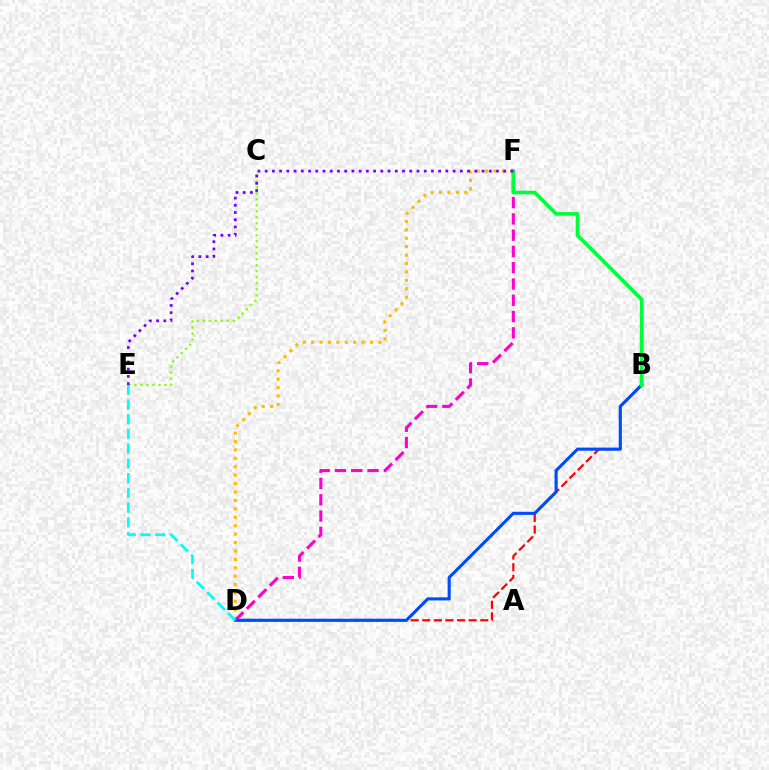{('B', 'D'): [{'color': '#ff0000', 'line_style': 'dashed', 'thickness': 1.58}, {'color': '#004bff', 'line_style': 'solid', 'thickness': 2.24}], ('D', 'F'): [{'color': '#ffbd00', 'line_style': 'dotted', 'thickness': 2.29}, {'color': '#ff00cf', 'line_style': 'dashed', 'thickness': 2.21}], ('C', 'E'): [{'color': '#84ff00', 'line_style': 'dotted', 'thickness': 1.63}], ('B', 'F'): [{'color': '#00ff39', 'line_style': 'solid', 'thickness': 2.64}], ('D', 'E'): [{'color': '#00fff6', 'line_style': 'dashed', 'thickness': 2.0}], ('E', 'F'): [{'color': '#7200ff', 'line_style': 'dotted', 'thickness': 1.96}]}